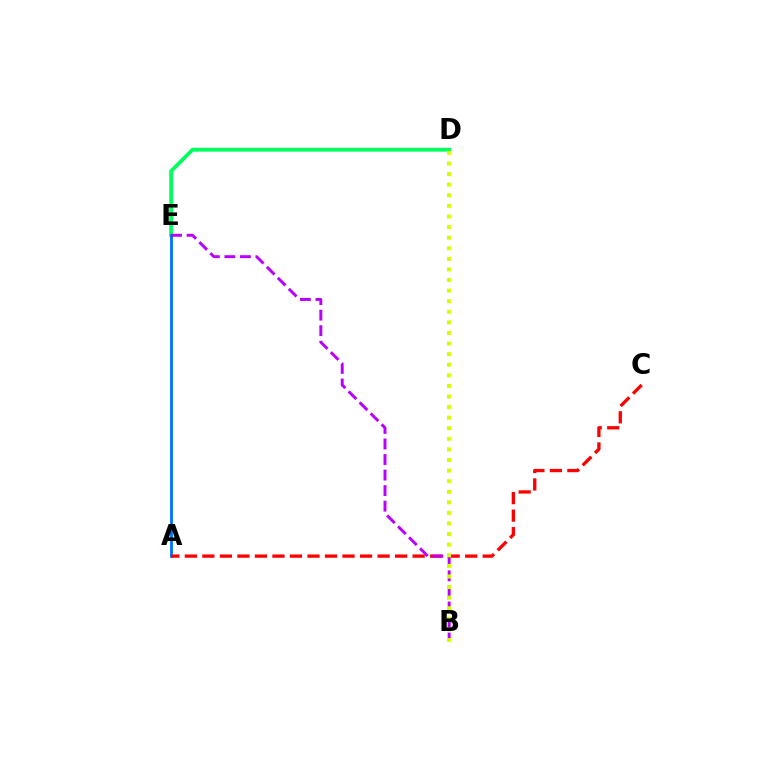{('D', 'E'): [{'color': '#00ff5c', 'line_style': 'solid', 'thickness': 2.74}], ('A', 'E'): [{'color': '#0074ff', 'line_style': 'solid', 'thickness': 2.03}], ('A', 'C'): [{'color': '#ff0000', 'line_style': 'dashed', 'thickness': 2.38}], ('B', 'E'): [{'color': '#b900ff', 'line_style': 'dashed', 'thickness': 2.11}], ('B', 'D'): [{'color': '#d1ff00', 'line_style': 'dotted', 'thickness': 2.88}]}